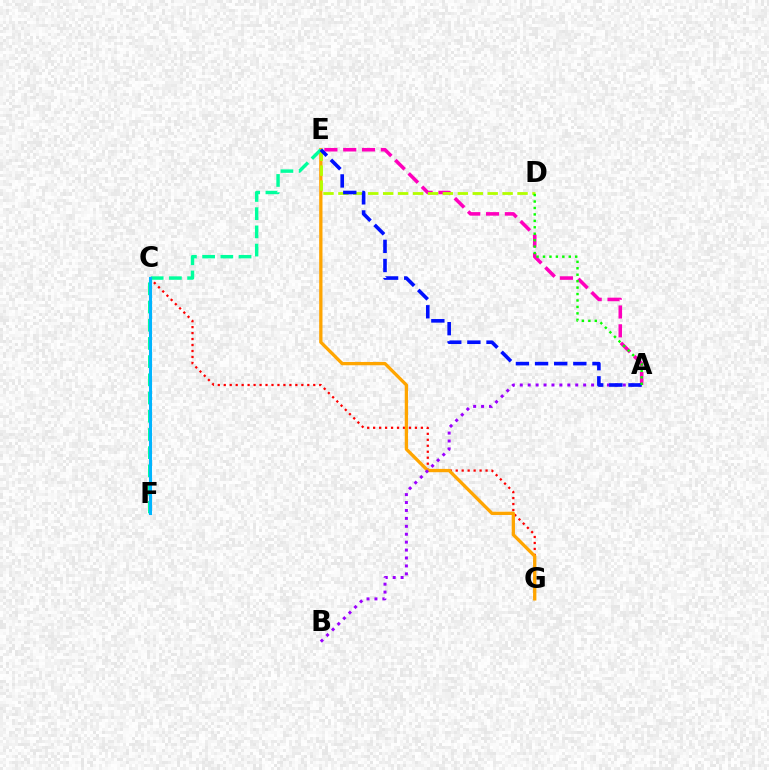{('A', 'E'): [{'color': '#ff00bd', 'line_style': 'dashed', 'thickness': 2.56}, {'color': '#0010ff', 'line_style': 'dashed', 'thickness': 2.6}], ('C', 'G'): [{'color': '#ff0000', 'line_style': 'dotted', 'thickness': 1.62}], ('E', 'G'): [{'color': '#ffa500', 'line_style': 'solid', 'thickness': 2.38}], ('E', 'F'): [{'color': '#00ff9d', 'line_style': 'dashed', 'thickness': 2.47}], ('C', 'F'): [{'color': '#00b5ff', 'line_style': 'solid', 'thickness': 2.21}], ('A', 'B'): [{'color': '#9b00ff', 'line_style': 'dotted', 'thickness': 2.15}], ('D', 'E'): [{'color': '#b3ff00', 'line_style': 'dashed', 'thickness': 2.03}], ('A', 'D'): [{'color': '#08ff00', 'line_style': 'dotted', 'thickness': 1.75}]}